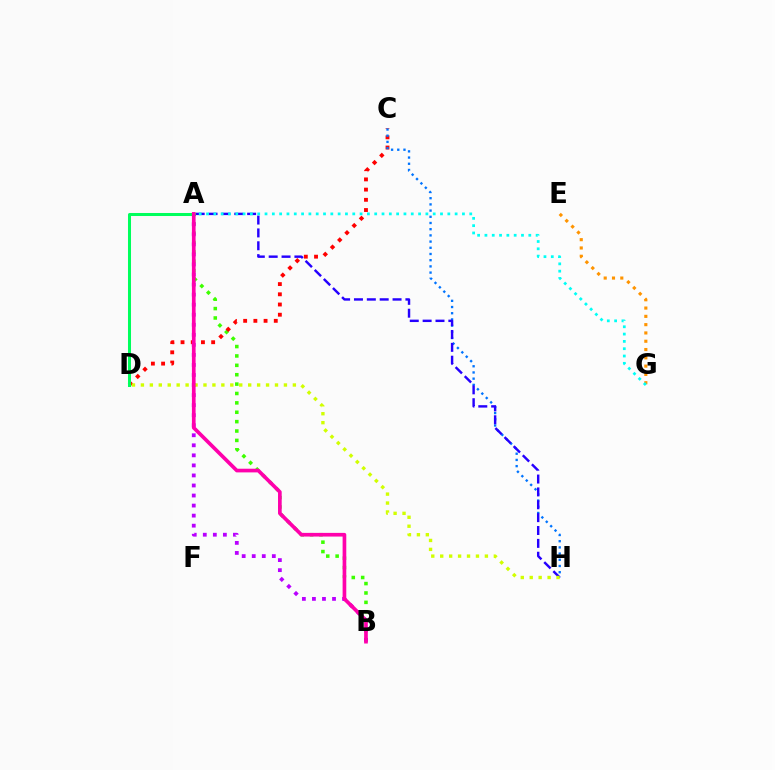{('A', 'B'): [{'color': '#3dff00', 'line_style': 'dotted', 'thickness': 2.55}, {'color': '#b900ff', 'line_style': 'dotted', 'thickness': 2.73}, {'color': '#ff00ac', 'line_style': 'solid', 'thickness': 2.64}], ('E', 'G'): [{'color': '#ff9400', 'line_style': 'dotted', 'thickness': 2.25}], ('C', 'D'): [{'color': '#ff0000', 'line_style': 'dotted', 'thickness': 2.77}], ('C', 'H'): [{'color': '#0074ff', 'line_style': 'dotted', 'thickness': 1.68}], ('A', 'H'): [{'color': '#2500ff', 'line_style': 'dashed', 'thickness': 1.75}], ('D', 'H'): [{'color': '#d1ff00', 'line_style': 'dotted', 'thickness': 2.43}], ('A', 'D'): [{'color': '#00ff5c', 'line_style': 'solid', 'thickness': 2.18}], ('A', 'G'): [{'color': '#00fff6', 'line_style': 'dotted', 'thickness': 1.99}]}